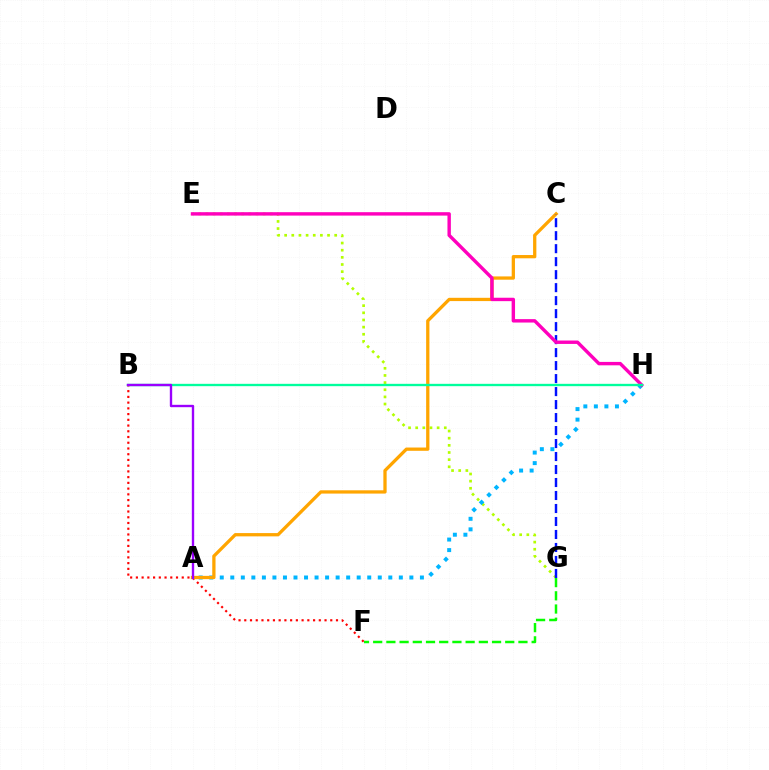{('B', 'F'): [{'color': '#ff0000', 'line_style': 'dotted', 'thickness': 1.56}], ('E', 'G'): [{'color': '#b3ff00', 'line_style': 'dotted', 'thickness': 1.94}], ('A', 'H'): [{'color': '#00b5ff', 'line_style': 'dotted', 'thickness': 2.86}], ('A', 'C'): [{'color': '#ffa500', 'line_style': 'solid', 'thickness': 2.36}], ('C', 'G'): [{'color': '#0010ff', 'line_style': 'dashed', 'thickness': 1.76}], ('E', 'H'): [{'color': '#ff00bd', 'line_style': 'solid', 'thickness': 2.45}], ('B', 'H'): [{'color': '#00ff9d', 'line_style': 'solid', 'thickness': 1.69}], ('F', 'G'): [{'color': '#08ff00', 'line_style': 'dashed', 'thickness': 1.79}], ('A', 'B'): [{'color': '#9b00ff', 'line_style': 'solid', 'thickness': 1.7}]}